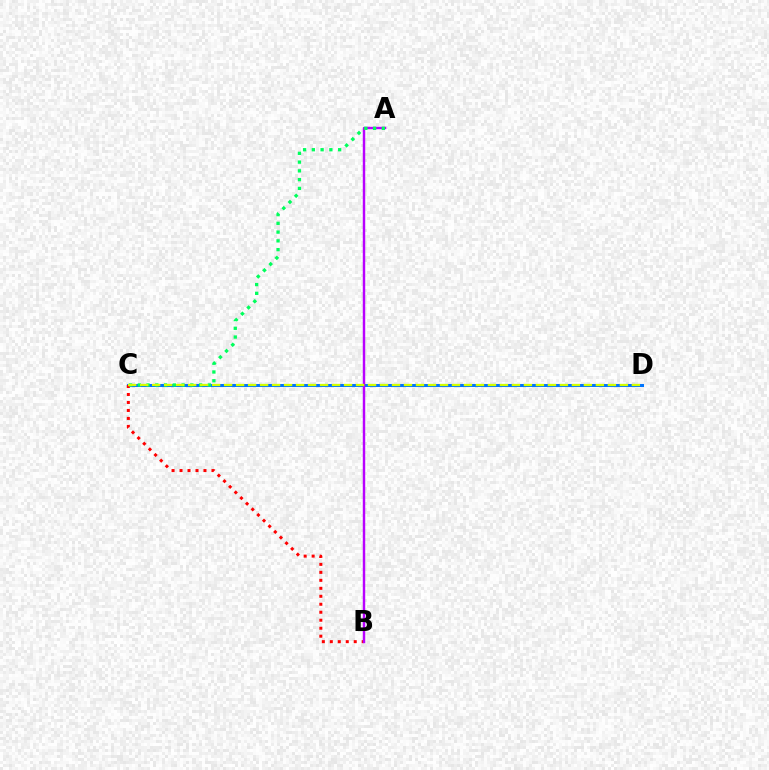{('C', 'D'): [{'color': '#0074ff', 'line_style': 'solid', 'thickness': 2.18}, {'color': '#d1ff00', 'line_style': 'dashed', 'thickness': 1.63}], ('B', 'C'): [{'color': '#ff0000', 'line_style': 'dotted', 'thickness': 2.17}], ('A', 'B'): [{'color': '#b900ff', 'line_style': 'solid', 'thickness': 1.76}], ('A', 'C'): [{'color': '#00ff5c', 'line_style': 'dotted', 'thickness': 2.38}]}